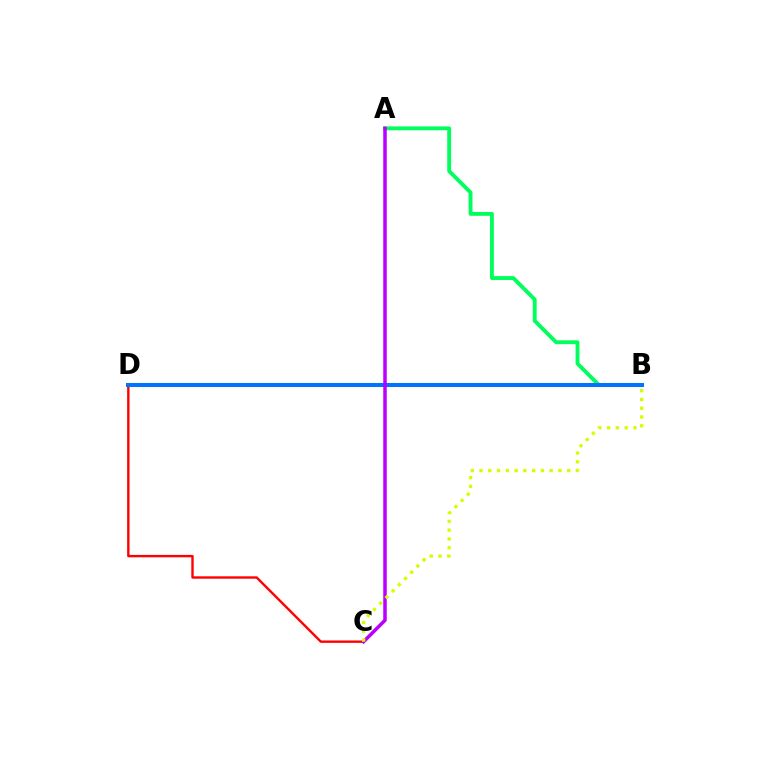{('C', 'D'): [{'color': '#ff0000', 'line_style': 'solid', 'thickness': 1.72}], ('A', 'B'): [{'color': '#00ff5c', 'line_style': 'solid', 'thickness': 2.78}], ('B', 'D'): [{'color': '#0074ff', 'line_style': 'solid', 'thickness': 2.89}], ('A', 'C'): [{'color': '#b900ff', 'line_style': 'solid', 'thickness': 2.53}], ('B', 'C'): [{'color': '#d1ff00', 'line_style': 'dotted', 'thickness': 2.38}]}